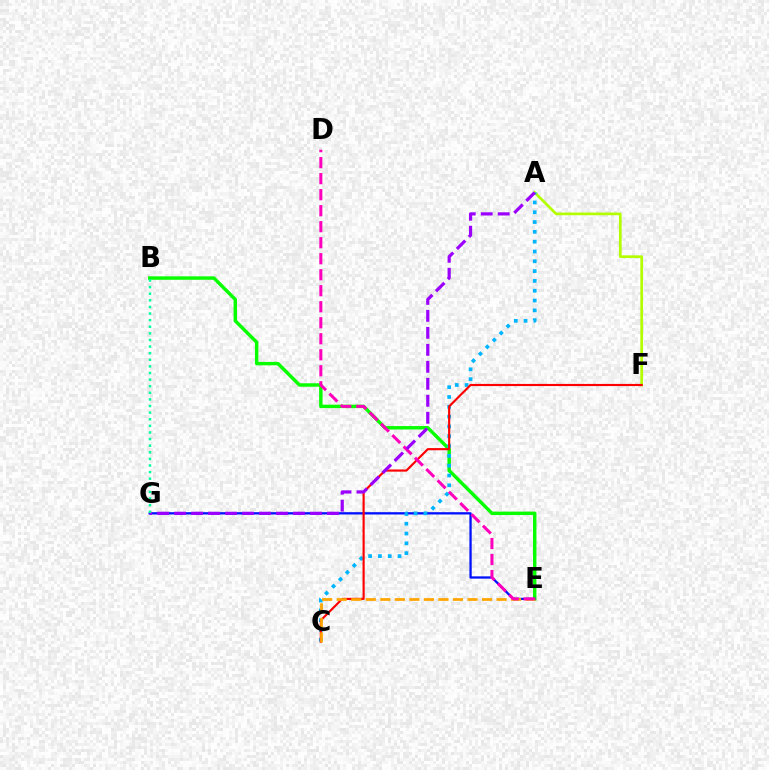{('B', 'E'): [{'color': '#08ff00', 'line_style': 'solid', 'thickness': 2.48}], ('E', 'G'): [{'color': '#0010ff', 'line_style': 'solid', 'thickness': 1.65}], ('A', 'F'): [{'color': '#b3ff00', 'line_style': 'solid', 'thickness': 1.93}], ('A', 'C'): [{'color': '#00b5ff', 'line_style': 'dotted', 'thickness': 2.67}], ('C', 'F'): [{'color': '#ff0000', 'line_style': 'solid', 'thickness': 1.55}], ('C', 'E'): [{'color': '#ffa500', 'line_style': 'dashed', 'thickness': 1.97}], ('D', 'E'): [{'color': '#ff00bd', 'line_style': 'dashed', 'thickness': 2.17}], ('A', 'G'): [{'color': '#9b00ff', 'line_style': 'dashed', 'thickness': 2.31}], ('B', 'G'): [{'color': '#00ff9d', 'line_style': 'dotted', 'thickness': 1.8}]}